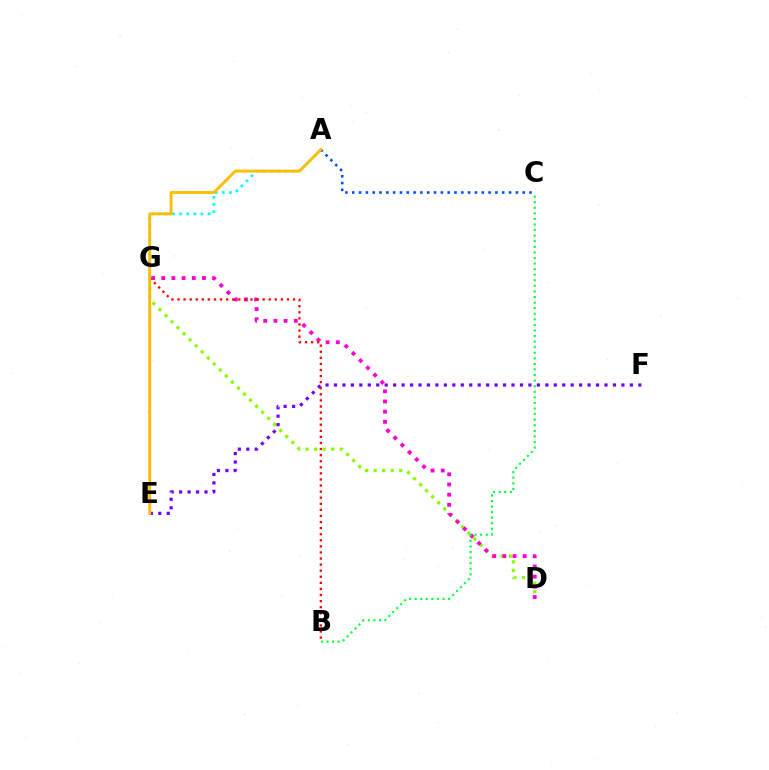{('D', 'G'): [{'color': '#84ff00', 'line_style': 'dotted', 'thickness': 2.32}, {'color': '#ff00cf', 'line_style': 'dotted', 'thickness': 2.76}], ('A', 'G'): [{'color': '#00fff6', 'line_style': 'dotted', 'thickness': 1.93}], ('E', 'F'): [{'color': '#7200ff', 'line_style': 'dotted', 'thickness': 2.3}], ('A', 'C'): [{'color': '#004bff', 'line_style': 'dotted', 'thickness': 1.85}], ('B', 'G'): [{'color': '#ff0000', 'line_style': 'dotted', 'thickness': 1.65}], ('A', 'E'): [{'color': '#ffbd00', 'line_style': 'solid', 'thickness': 2.07}], ('B', 'C'): [{'color': '#00ff39', 'line_style': 'dotted', 'thickness': 1.51}]}